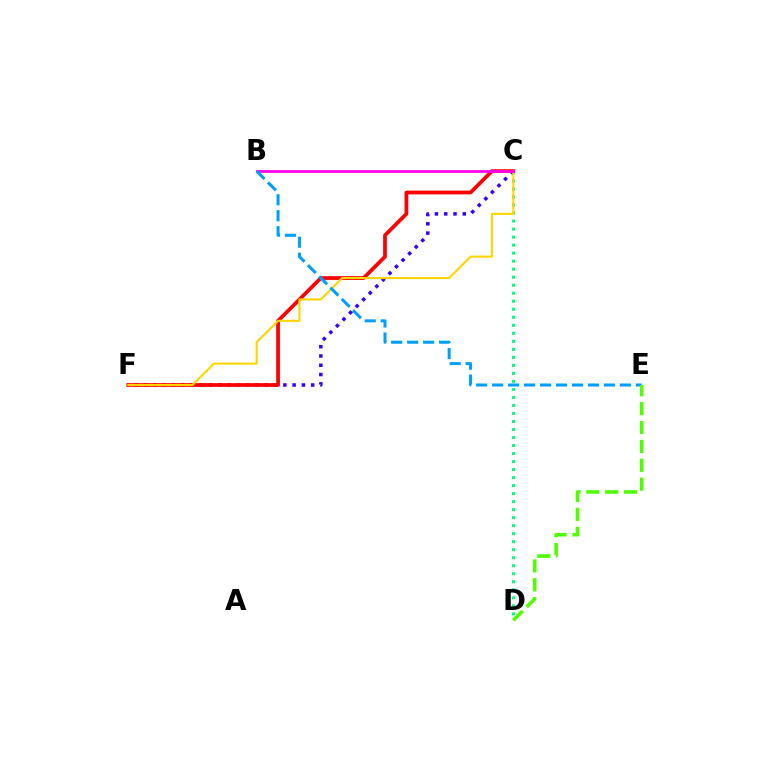{('C', 'D'): [{'color': '#00ff86', 'line_style': 'dotted', 'thickness': 2.18}], ('C', 'F'): [{'color': '#3700ff', 'line_style': 'dotted', 'thickness': 2.52}, {'color': '#ff0000', 'line_style': 'solid', 'thickness': 2.7}, {'color': '#ffd500', 'line_style': 'solid', 'thickness': 1.52}], ('B', 'C'): [{'color': '#ff00ed', 'line_style': 'solid', 'thickness': 1.99}], ('B', 'E'): [{'color': '#009eff', 'line_style': 'dashed', 'thickness': 2.17}], ('D', 'E'): [{'color': '#4fff00', 'line_style': 'dashed', 'thickness': 2.56}]}